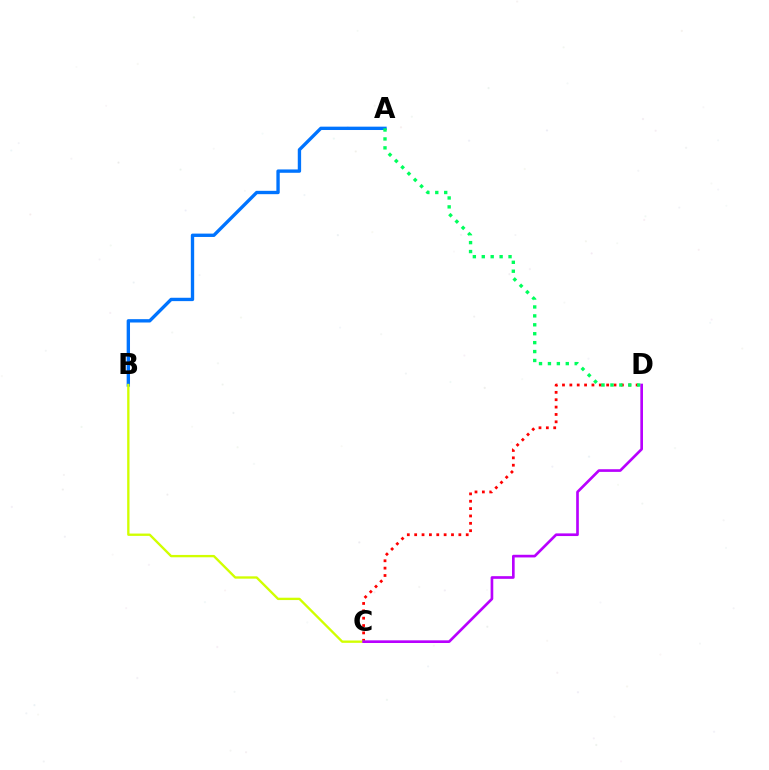{('C', 'D'): [{'color': '#ff0000', 'line_style': 'dotted', 'thickness': 2.0}, {'color': '#b900ff', 'line_style': 'solid', 'thickness': 1.92}], ('A', 'B'): [{'color': '#0074ff', 'line_style': 'solid', 'thickness': 2.41}], ('A', 'D'): [{'color': '#00ff5c', 'line_style': 'dotted', 'thickness': 2.42}], ('B', 'C'): [{'color': '#d1ff00', 'line_style': 'solid', 'thickness': 1.69}]}